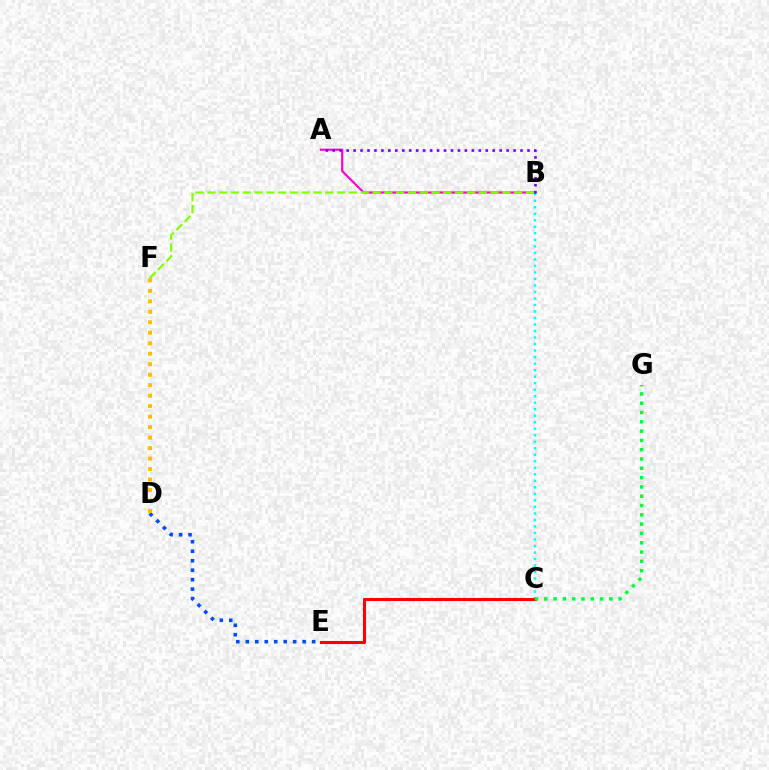{('B', 'C'): [{'color': '#00fff6', 'line_style': 'dotted', 'thickness': 1.77}], ('D', 'E'): [{'color': '#004bff', 'line_style': 'dotted', 'thickness': 2.58}], ('A', 'B'): [{'color': '#ff00cf', 'line_style': 'solid', 'thickness': 1.58}, {'color': '#7200ff', 'line_style': 'dotted', 'thickness': 1.89}], ('C', 'E'): [{'color': '#ff0000', 'line_style': 'solid', 'thickness': 2.2}], ('D', 'F'): [{'color': '#ffbd00', 'line_style': 'dotted', 'thickness': 2.85}], ('C', 'G'): [{'color': '#00ff39', 'line_style': 'dotted', 'thickness': 2.53}], ('B', 'F'): [{'color': '#84ff00', 'line_style': 'dashed', 'thickness': 1.6}]}